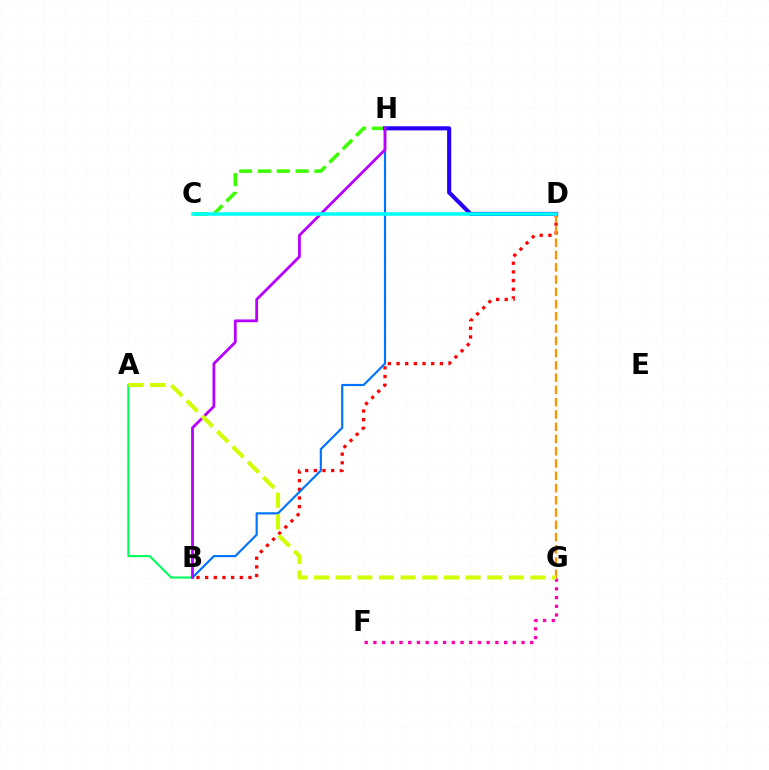{('C', 'H'): [{'color': '#3dff00', 'line_style': 'dashed', 'thickness': 2.56}], ('B', 'D'): [{'color': '#ff0000', 'line_style': 'dotted', 'thickness': 2.35}], ('B', 'H'): [{'color': '#0074ff', 'line_style': 'solid', 'thickness': 1.56}, {'color': '#b900ff', 'line_style': 'solid', 'thickness': 2.02}], ('A', 'B'): [{'color': '#00ff5c', 'line_style': 'solid', 'thickness': 1.51}], ('D', 'H'): [{'color': '#2500ff', 'line_style': 'solid', 'thickness': 2.94}], ('D', 'G'): [{'color': '#ff9400', 'line_style': 'dashed', 'thickness': 1.67}], ('C', 'D'): [{'color': '#00fff6', 'line_style': 'solid', 'thickness': 2.55}], ('F', 'G'): [{'color': '#ff00ac', 'line_style': 'dotted', 'thickness': 2.37}], ('A', 'G'): [{'color': '#d1ff00', 'line_style': 'dashed', 'thickness': 2.94}]}